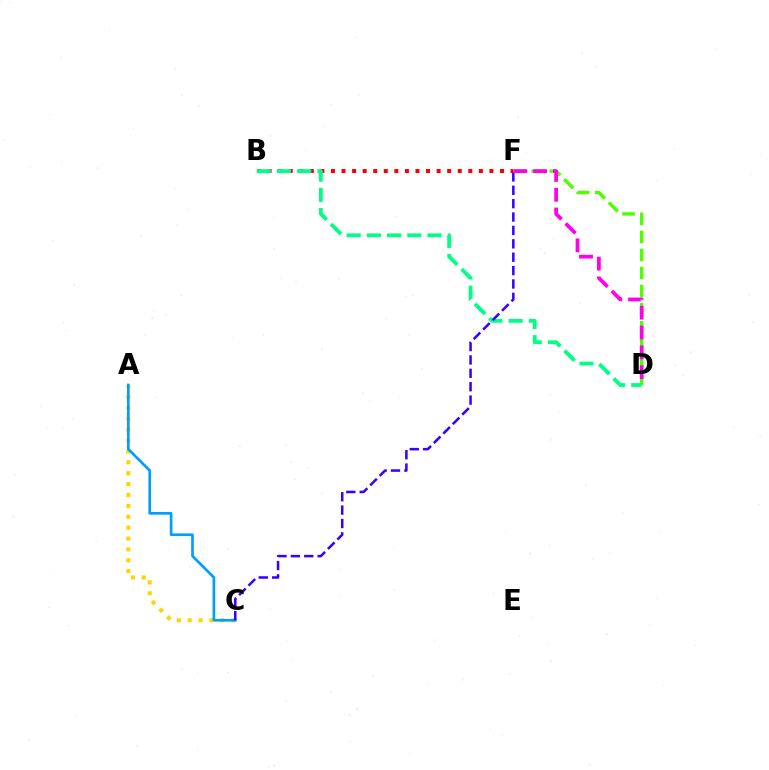{('D', 'F'): [{'color': '#4fff00', 'line_style': 'dashed', 'thickness': 2.46}, {'color': '#ff00ed', 'line_style': 'dashed', 'thickness': 2.69}], ('A', 'C'): [{'color': '#ffd500', 'line_style': 'dotted', 'thickness': 2.96}, {'color': '#009eff', 'line_style': 'solid', 'thickness': 1.92}], ('B', 'F'): [{'color': '#ff0000', 'line_style': 'dotted', 'thickness': 2.87}], ('B', 'D'): [{'color': '#00ff86', 'line_style': 'dashed', 'thickness': 2.75}], ('C', 'F'): [{'color': '#3700ff', 'line_style': 'dashed', 'thickness': 1.82}]}